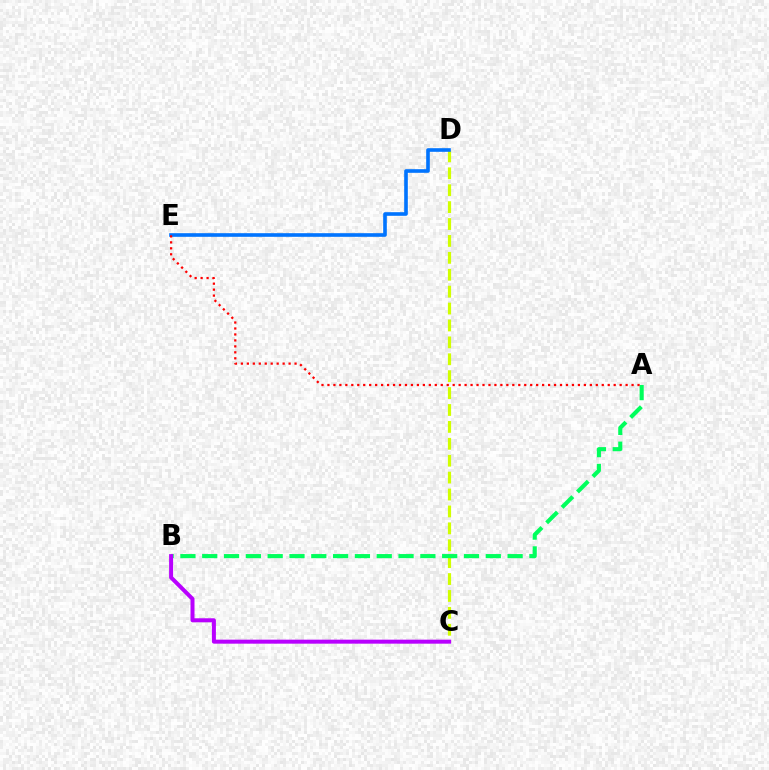{('C', 'D'): [{'color': '#d1ff00', 'line_style': 'dashed', 'thickness': 2.3}], ('A', 'B'): [{'color': '#00ff5c', 'line_style': 'dashed', 'thickness': 2.96}], ('B', 'C'): [{'color': '#b900ff', 'line_style': 'solid', 'thickness': 2.88}], ('D', 'E'): [{'color': '#0074ff', 'line_style': 'solid', 'thickness': 2.61}], ('A', 'E'): [{'color': '#ff0000', 'line_style': 'dotted', 'thickness': 1.62}]}